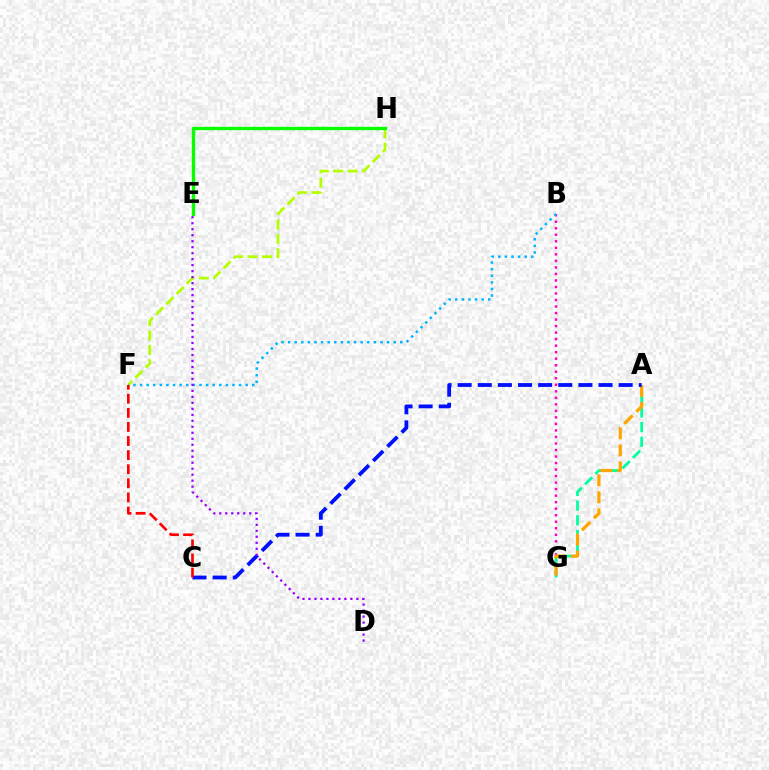{('F', 'H'): [{'color': '#b3ff00', 'line_style': 'dashed', 'thickness': 1.96}], ('B', 'G'): [{'color': '#ff00bd', 'line_style': 'dotted', 'thickness': 1.77}], ('A', 'G'): [{'color': '#00ff9d', 'line_style': 'dashed', 'thickness': 2.0}, {'color': '#ffa500', 'line_style': 'dashed', 'thickness': 2.32}], ('B', 'F'): [{'color': '#00b5ff', 'line_style': 'dotted', 'thickness': 1.79}], ('E', 'H'): [{'color': '#08ff00', 'line_style': 'solid', 'thickness': 2.41}], ('A', 'C'): [{'color': '#0010ff', 'line_style': 'dashed', 'thickness': 2.73}], ('C', 'F'): [{'color': '#ff0000', 'line_style': 'dashed', 'thickness': 1.91}], ('D', 'E'): [{'color': '#9b00ff', 'line_style': 'dotted', 'thickness': 1.63}]}